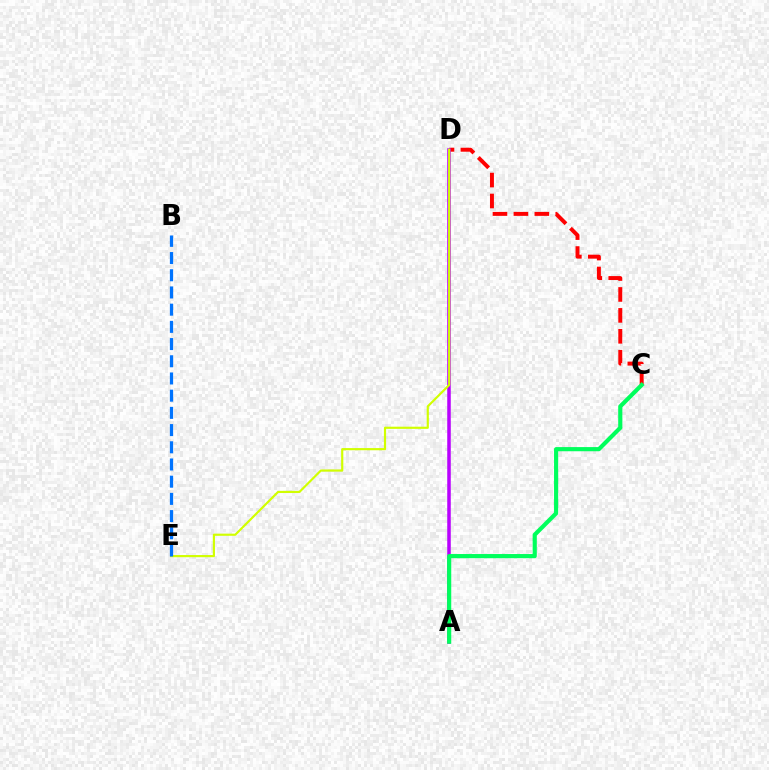{('C', 'D'): [{'color': '#ff0000', 'line_style': 'dashed', 'thickness': 2.84}], ('A', 'D'): [{'color': '#b900ff', 'line_style': 'solid', 'thickness': 2.54}], ('D', 'E'): [{'color': '#d1ff00', 'line_style': 'solid', 'thickness': 1.56}], ('B', 'E'): [{'color': '#0074ff', 'line_style': 'dashed', 'thickness': 2.34}], ('A', 'C'): [{'color': '#00ff5c', 'line_style': 'solid', 'thickness': 2.99}]}